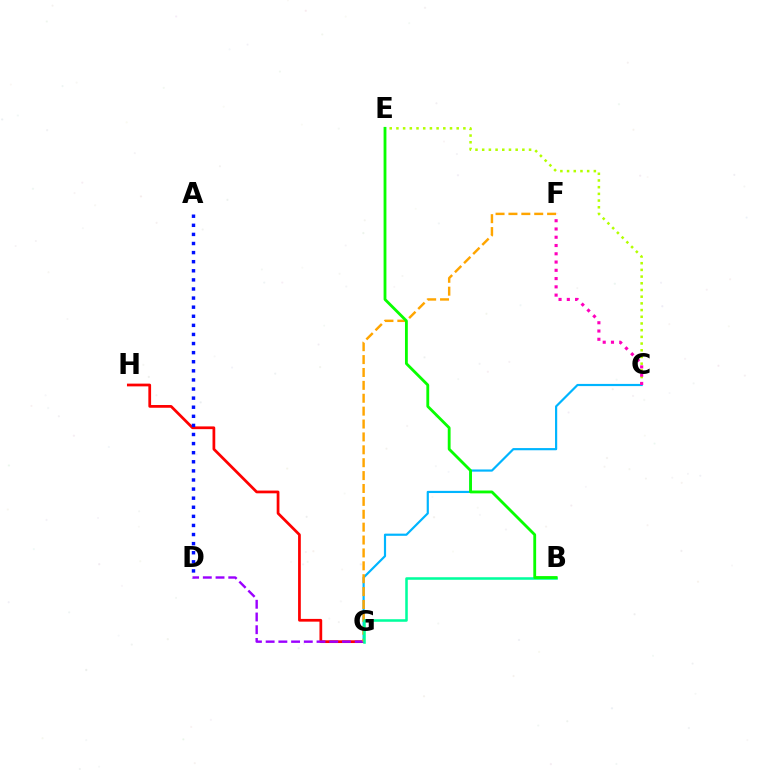{('C', 'E'): [{'color': '#b3ff00', 'line_style': 'dotted', 'thickness': 1.82}], ('C', 'G'): [{'color': '#00b5ff', 'line_style': 'solid', 'thickness': 1.57}], ('G', 'H'): [{'color': '#ff0000', 'line_style': 'solid', 'thickness': 1.97}], ('A', 'D'): [{'color': '#0010ff', 'line_style': 'dotted', 'thickness': 2.47}], ('C', 'F'): [{'color': '#ff00bd', 'line_style': 'dotted', 'thickness': 2.25}], ('D', 'G'): [{'color': '#9b00ff', 'line_style': 'dashed', 'thickness': 1.73}], ('F', 'G'): [{'color': '#ffa500', 'line_style': 'dashed', 'thickness': 1.75}], ('B', 'G'): [{'color': '#00ff9d', 'line_style': 'solid', 'thickness': 1.84}], ('B', 'E'): [{'color': '#08ff00', 'line_style': 'solid', 'thickness': 2.04}]}